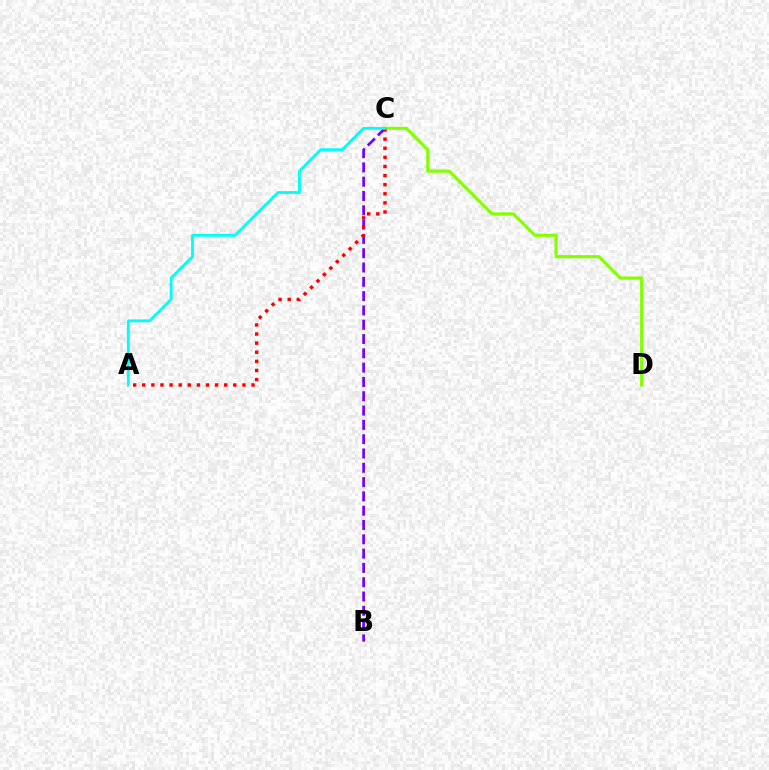{('C', 'D'): [{'color': '#84ff00', 'line_style': 'solid', 'thickness': 2.27}], ('B', 'C'): [{'color': '#7200ff', 'line_style': 'dashed', 'thickness': 1.94}], ('A', 'C'): [{'color': '#ff0000', 'line_style': 'dotted', 'thickness': 2.47}, {'color': '#00fff6', 'line_style': 'solid', 'thickness': 2.06}]}